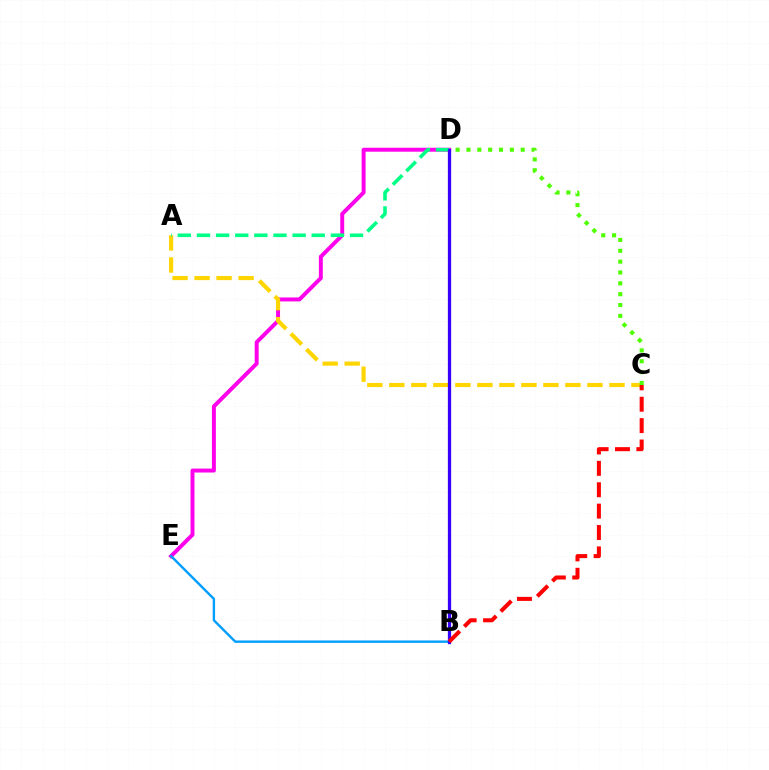{('D', 'E'): [{'color': '#ff00ed', 'line_style': 'solid', 'thickness': 2.84}], ('A', 'C'): [{'color': '#ffd500', 'line_style': 'dashed', 'thickness': 2.99}], ('B', 'E'): [{'color': '#009eff', 'line_style': 'solid', 'thickness': 1.72}], ('A', 'D'): [{'color': '#00ff86', 'line_style': 'dashed', 'thickness': 2.6}], ('C', 'D'): [{'color': '#4fff00', 'line_style': 'dotted', 'thickness': 2.95}], ('B', 'D'): [{'color': '#3700ff', 'line_style': 'solid', 'thickness': 2.35}], ('B', 'C'): [{'color': '#ff0000', 'line_style': 'dashed', 'thickness': 2.9}]}